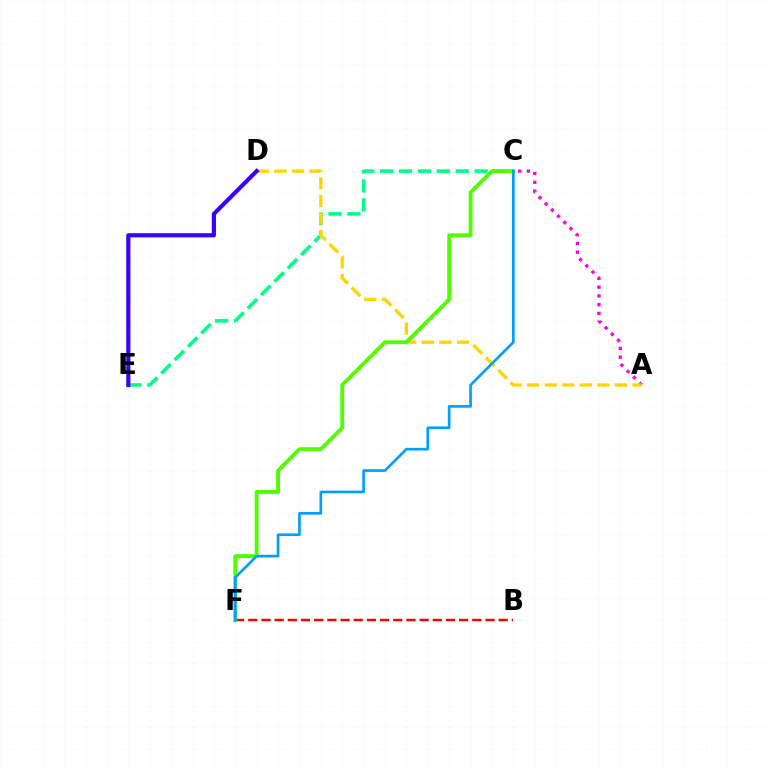{('C', 'E'): [{'color': '#00ff86', 'line_style': 'dashed', 'thickness': 2.57}], ('A', 'C'): [{'color': '#ff00ed', 'line_style': 'dotted', 'thickness': 2.38}], ('A', 'D'): [{'color': '#ffd500', 'line_style': 'dashed', 'thickness': 2.39}], ('B', 'F'): [{'color': '#ff0000', 'line_style': 'dashed', 'thickness': 1.79}], ('C', 'F'): [{'color': '#4fff00', 'line_style': 'solid', 'thickness': 2.78}, {'color': '#009eff', 'line_style': 'solid', 'thickness': 1.92}], ('D', 'E'): [{'color': '#3700ff', 'line_style': 'solid', 'thickness': 2.99}]}